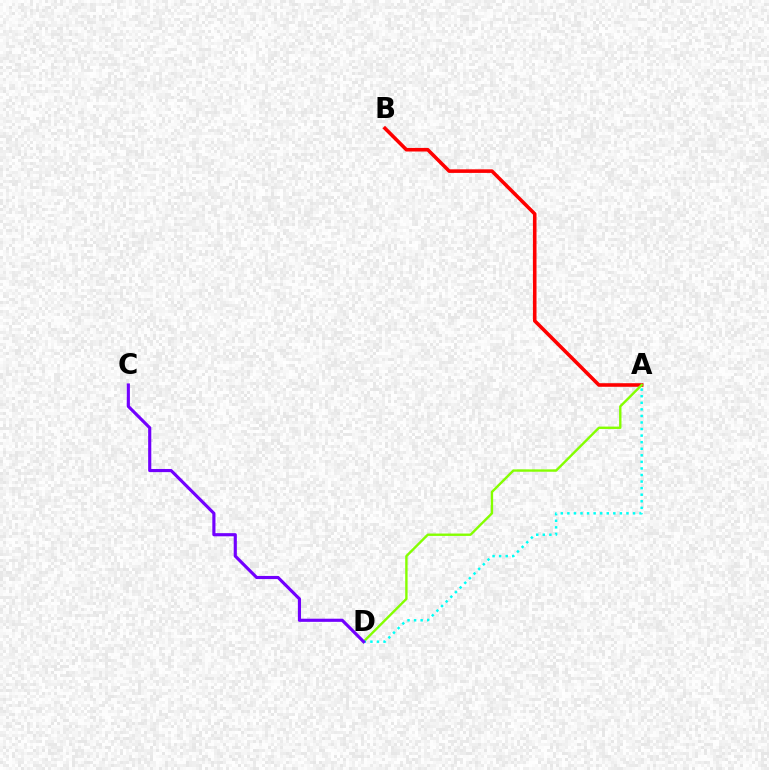{('A', 'B'): [{'color': '#ff0000', 'line_style': 'solid', 'thickness': 2.58}], ('A', 'D'): [{'color': '#84ff00', 'line_style': 'solid', 'thickness': 1.72}, {'color': '#00fff6', 'line_style': 'dotted', 'thickness': 1.78}], ('C', 'D'): [{'color': '#7200ff', 'line_style': 'solid', 'thickness': 2.26}]}